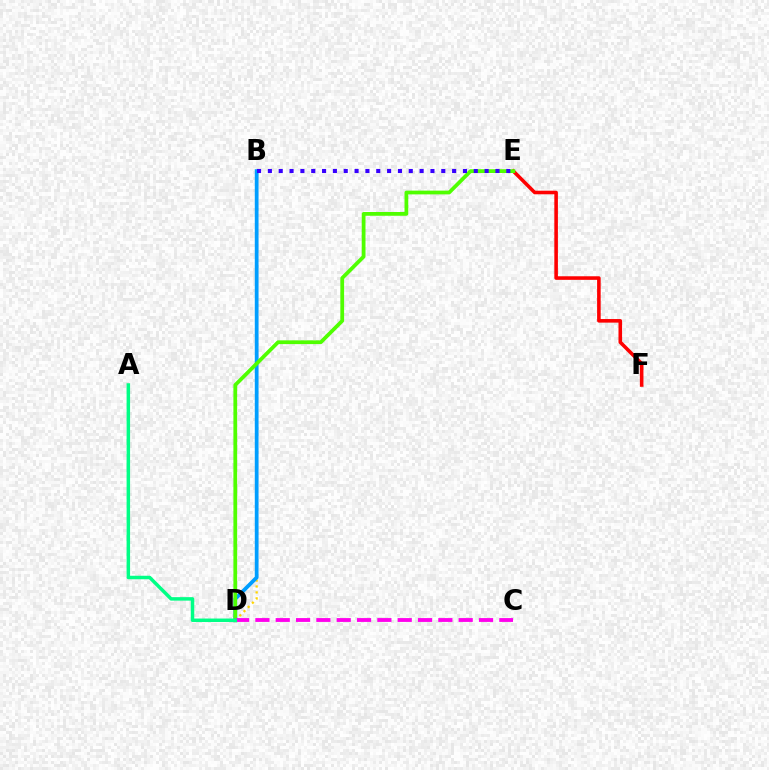{('B', 'D'): [{'color': '#ffd500', 'line_style': 'dotted', 'thickness': 1.61}, {'color': '#009eff', 'line_style': 'solid', 'thickness': 2.71}], ('E', 'F'): [{'color': '#ff0000', 'line_style': 'solid', 'thickness': 2.58}], ('D', 'E'): [{'color': '#4fff00', 'line_style': 'solid', 'thickness': 2.71}], ('B', 'E'): [{'color': '#3700ff', 'line_style': 'dotted', 'thickness': 2.94}], ('C', 'D'): [{'color': '#ff00ed', 'line_style': 'dashed', 'thickness': 2.76}], ('A', 'D'): [{'color': '#00ff86', 'line_style': 'solid', 'thickness': 2.51}]}